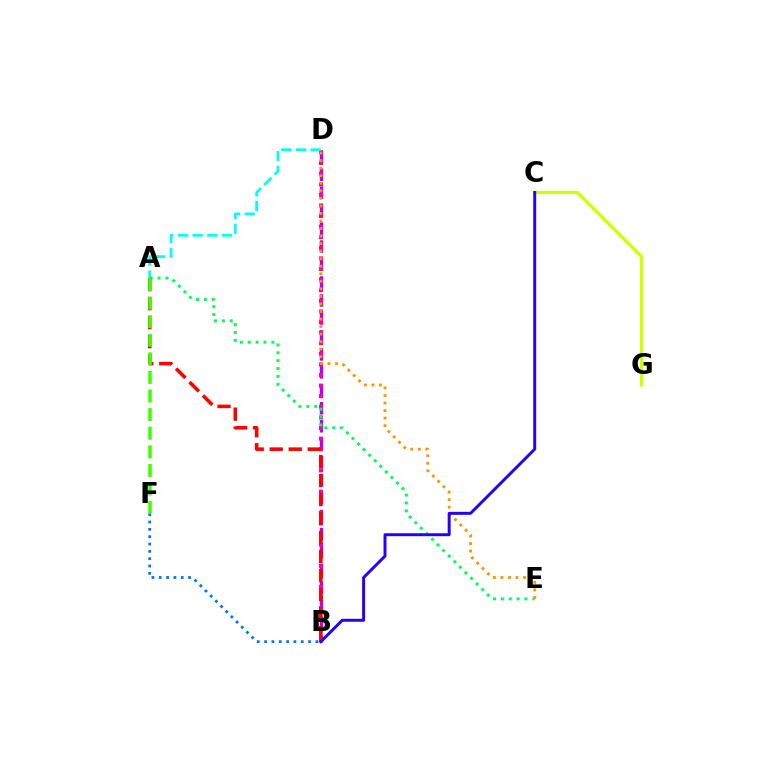{('B', 'D'): [{'color': '#b900ff', 'line_style': 'dashed', 'thickness': 2.44}, {'color': '#ff00ac', 'line_style': 'dotted', 'thickness': 2.88}], ('C', 'G'): [{'color': '#d1ff00', 'line_style': 'solid', 'thickness': 2.39}], ('A', 'B'): [{'color': '#ff0000', 'line_style': 'dashed', 'thickness': 2.58}], ('A', 'D'): [{'color': '#00fff6', 'line_style': 'dashed', 'thickness': 2.0}], ('A', 'F'): [{'color': '#3dff00', 'line_style': 'dashed', 'thickness': 2.53}], ('A', 'E'): [{'color': '#00ff5c', 'line_style': 'dotted', 'thickness': 2.14}], ('D', 'E'): [{'color': '#ff9400', 'line_style': 'dotted', 'thickness': 2.05}], ('B', 'F'): [{'color': '#0074ff', 'line_style': 'dotted', 'thickness': 1.99}], ('B', 'C'): [{'color': '#2500ff', 'line_style': 'solid', 'thickness': 2.13}]}